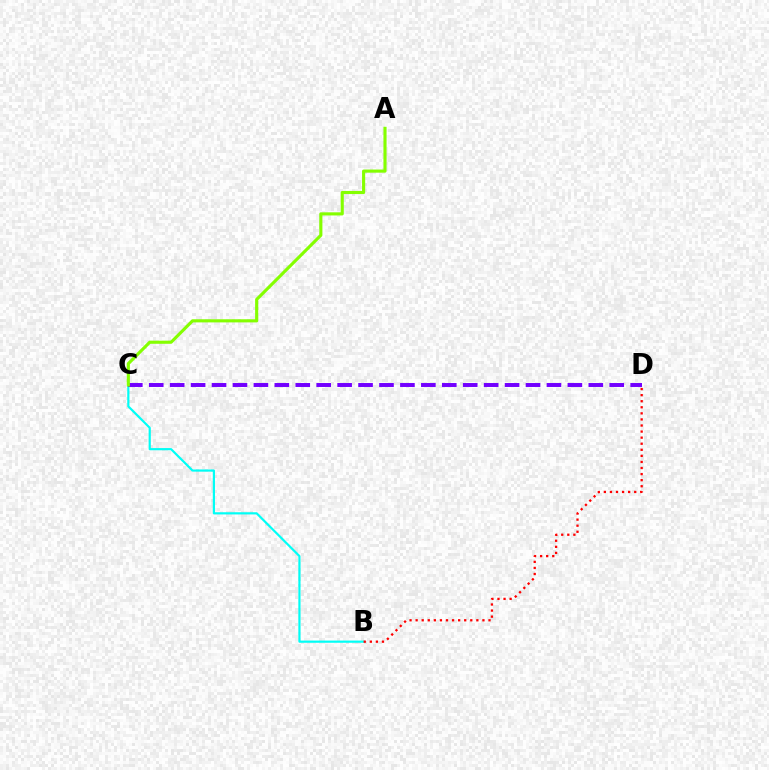{('B', 'C'): [{'color': '#00fff6', 'line_style': 'solid', 'thickness': 1.58}], ('C', 'D'): [{'color': '#7200ff', 'line_style': 'dashed', 'thickness': 2.84}], ('A', 'C'): [{'color': '#84ff00', 'line_style': 'solid', 'thickness': 2.25}], ('B', 'D'): [{'color': '#ff0000', 'line_style': 'dotted', 'thickness': 1.65}]}